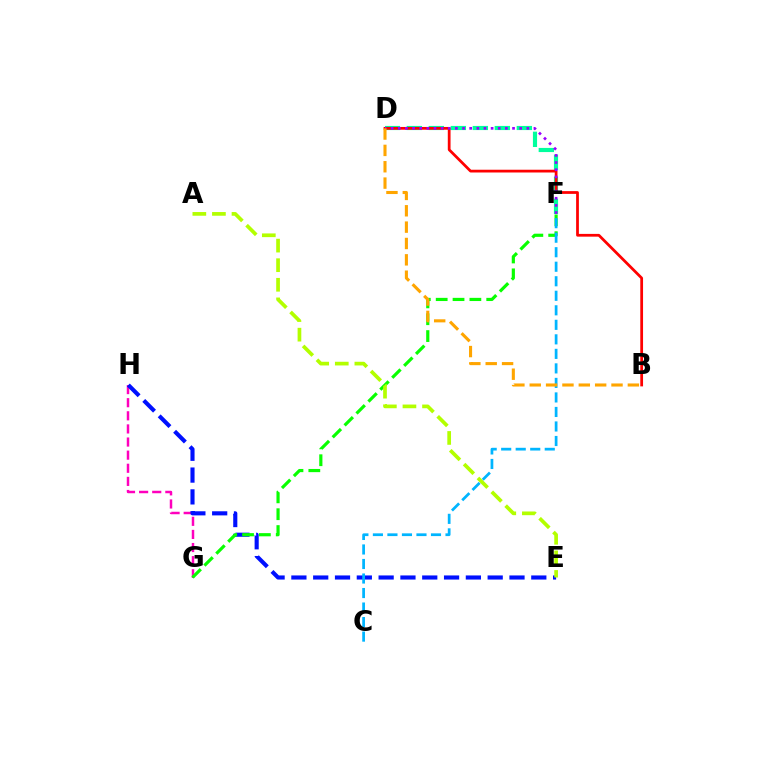{('G', 'H'): [{'color': '#ff00bd', 'line_style': 'dashed', 'thickness': 1.78}], ('D', 'F'): [{'color': '#00ff9d', 'line_style': 'dashed', 'thickness': 2.99}, {'color': '#9b00ff', 'line_style': 'dotted', 'thickness': 1.94}], ('B', 'D'): [{'color': '#ff0000', 'line_style': 'solid', 'thickness': 1.99}, {'color': '#ffa500', 'line_style': 'dashed', 'thickness': 2.22}], ('E', 'H'): [{'color': '#0010ff', 'line_style': 'dashed', 'thickness': 2.96}], ('F', 'G'): [{'color': '#08ff00', 'line_style': 'dashed', 'thickness': 2.29}], ('C', 'F'): [{'color': '#00b5ff', 'line_style': 'dashed', 'thickness': 1.97}], ('A', 'E'): [{'color': '#b3ff00', 'line_style': 'dashed', 'thickness': 2.66}]}